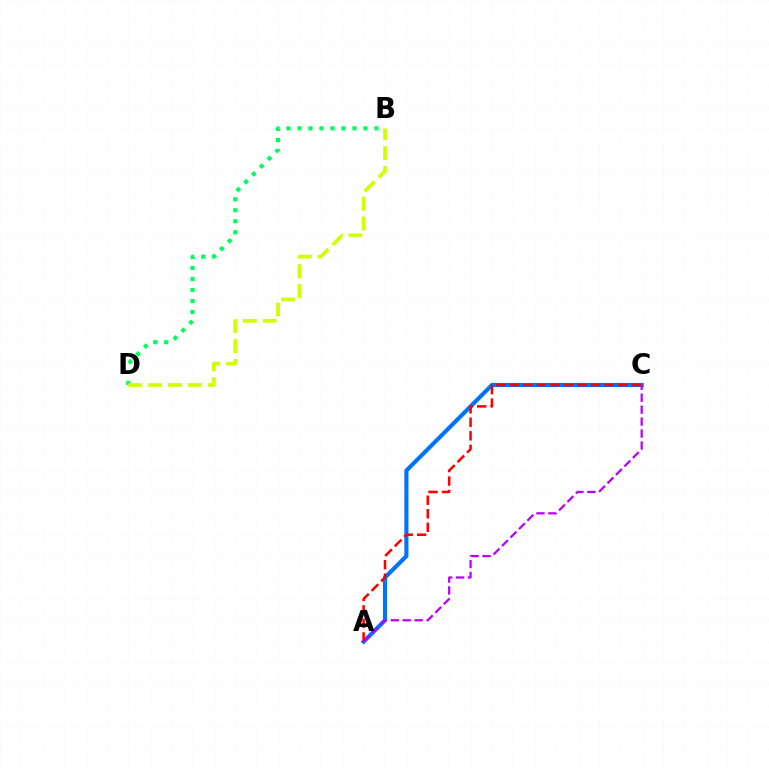{('A', 'C'): [{'color': '#0074ff', 'line_style': 'solid', 'thickness': 2.98}, {'color': '#ff0000', 'line_style': 'dashed', 'thickness': 1.84}, {'color': '#b900ff', 'line_style': 'dashed', 'thickness': 1.62}], ('B', 'D'): [{'color': '#00ff5c', 'line_style': 'dotted', 'thickness': 2.99}, {'color': '#d1ff00', 'line_style': 'dashed', 'thickness': 2.7}]}